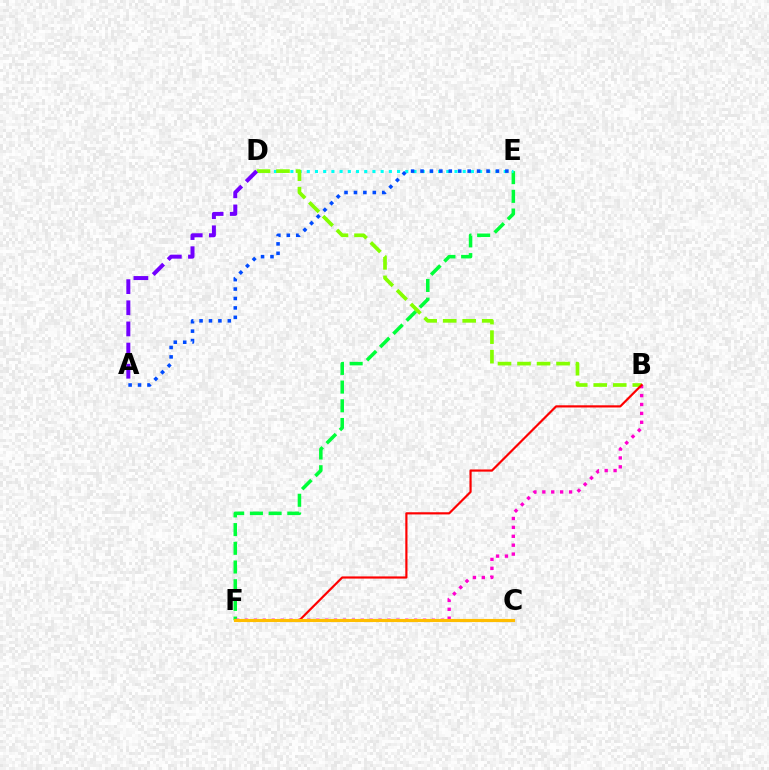{('E', 'F'): [{'color': '#00ff39', 'line_style': 'dashed', 'thickness': 2.54}], ('D', 'E'): [{'color': '#00fff6', 'line_style': 'dotted', 'thickness': 2.23}], ('B', 'D'): [{'color': '#84ff00', 'line_style': 'dashed', 'thickness': 2.65}], ('A', 'D'): [{'color': '#7200ff', 'line_style': 'dashed', 'thickness': 2.87}], ('B', 'F'): [{'color': '#ff00cf', 'line_style': 'dotted', 'thickness': 2.42}, {'color': '#ff0000', 'line_style': 'solid', 'thickness': 1.57}], ('C', 'F'): [{'color': '#ffbd00', 'line_style': 'solid', 'thickness': 2.25}], ('A', 'E'): [{'color': '#004bff', 'line_style': 'dotted', 'thickness': 2.56}]}